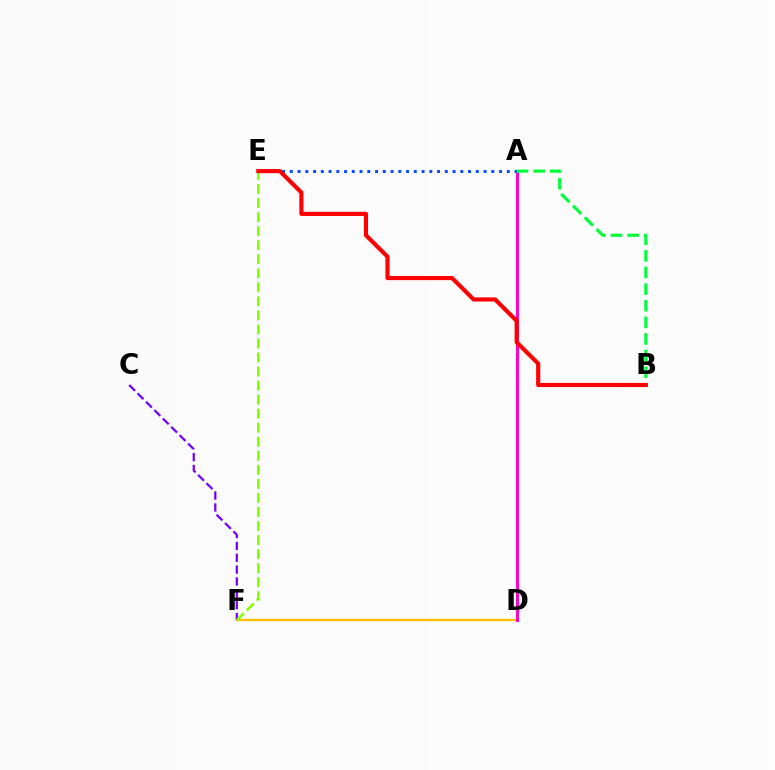{('D', 'F'): [{'color': '#ffbd00', 'line_style': 'solid', 'thickness': 1.71}], ('A', 'D'): [{'color': '#00fff6', 'line_style': 'dotted', 'thickness': 2.09}, {'color': '#ff00cf', 'line_style': 'solid', 'thickness': 2.16}], ('C', 'F'): [{'color': '#7200ff', 'line_style': 'dashed', 'thickness': 1.61}], ('E', 'F'): [{'color': '#84ff00', 'line_style': 'dashed', 'thickness': 1.91}], ('A', 'E'): [{'color': '#004bff', 'line_style': 'dotted', 'thickness': 2.11}], ('A', 'B'): [{'color': '#00ff39', 'line_style': 'dashed', 'thickness': 2.26}], ('B', 'E'): [{'color': '#ff0000', 'line_style': 'solid', 'thickness': 2.98}]}